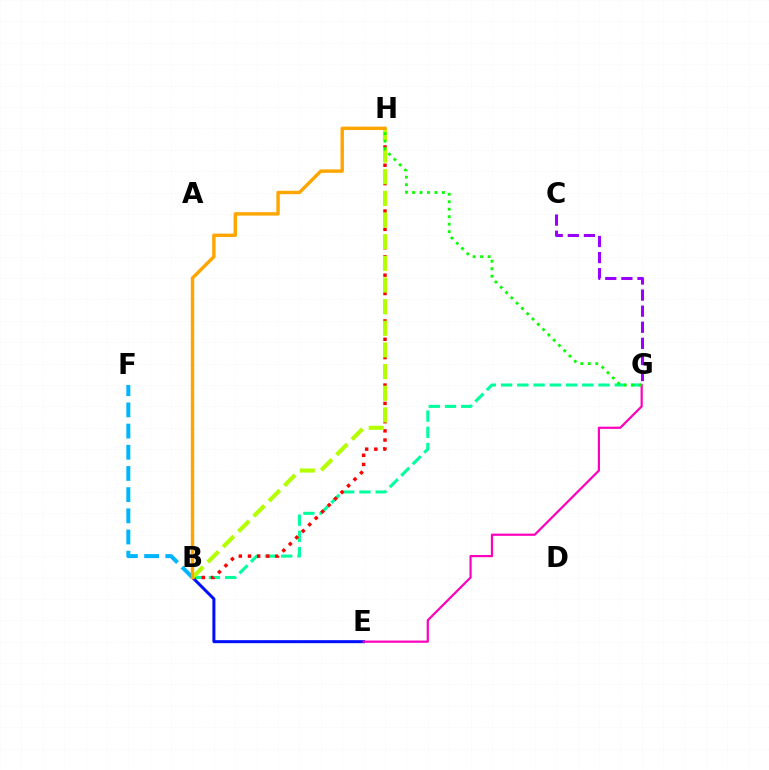{('B', 'E'): [{'color': '#0010ff', 'line_style': 'solid', 'thickness': 2.17}], ('B', 'G'): [{'color': '#00ff9d', 'line_style': 'dashed', 'thickness': 2.21}], ('B', 'H'): [{'color': '#ff0000', 'line_style': 'dotted', 'thickness': 2.49}, {'color': '#b3ff00', 'line_style': 'dashed', 'thickness': 2.94}, {'color': '#ffa500', 'line_style': 'solid', 'thickness': 2.46}], ('E', 'G'): [{'color': '#ff00bd', 'line_style': 'solid', 'thickness': 1.59}], ('G', 'H'): [{'color': '#08ff00', 'line_style': 'dotted', 'thickness': 2.03}], ('C', 'G'): [{'color': '#9b00ff', 'line_style': 'dashed', 'thickness': 2.19}], ('B', 'F'): [{'color': '#00b5ff', 'line_style': 'dashed', 'thickness': 2.88}]}